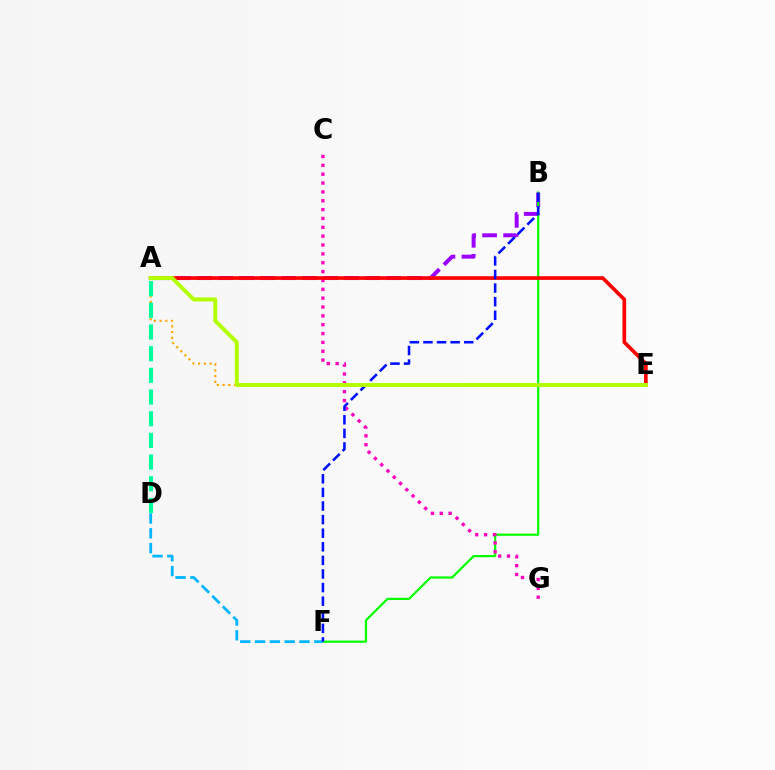{('A', 'B'): [{'color': '#9b00ff', 'line_style': 'dashed', 'thickness': 2.85}], ('A', 'E'): [{'color': '#ffa500', 'line_style': 'dotted', 'thickness': 1.56}, {'color': '#ff0000', 'line_style': 'solid', 'thickness': 2.64}, {'color': '#b3ff00', 'line_style': 'solid', 'thickness': 2.87}], ('B', 'F'): [{'color': '#08ff00', 'line_style': 'solid', 'thickness': 1.61}, {'color': '#0010ff', 'line_style': 'dashed', 'thickness': 1.85}], ('C', 'G'): [{'color': '#ff00bd', 'line_style': 'dotted', 'thickness': 2.41}], ('A', 'D'): [{'color': '#00ff9d', 'line_style': 'dashed', 'thickness': 2.95}], ('D', 'F'): [{'color': '#00b5ff', 'line_style': 'dashed', 'thickness': 2.01}]}